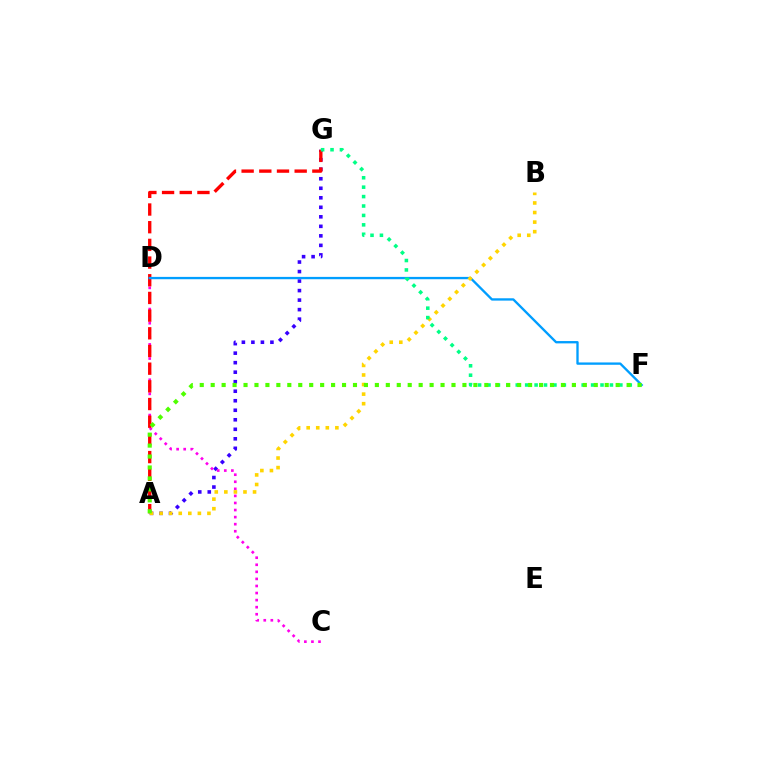{('A', 'G'): [{'color': '#3700ff', 'line_style': 'dotted', 'thickness': 2.59}, {'color': '#ff0000', 'line_style': 'dashed', 'thickness': 2.4}], ('C', 'D'): [{'color': '#ff00ed', 'line_style': 'dotted', 'thickness': 1.92}], ('D', 'F'): [{'color': '#009eff', 'line_style': 'solid', 'thickness': 1.68}], ('A', 'B'): [{'color': '#ffd500', 'line_style': 'dotted', 'thickness': 2.6}], ('F', 'G'): [{'color': '#00ff86', 'line_style': 'dotted', 'thickness': 2.56}], ('A', 'F'): [{'color': '#4fff00', 'line_style': 'dotted', 'thickness': 2.97}]}